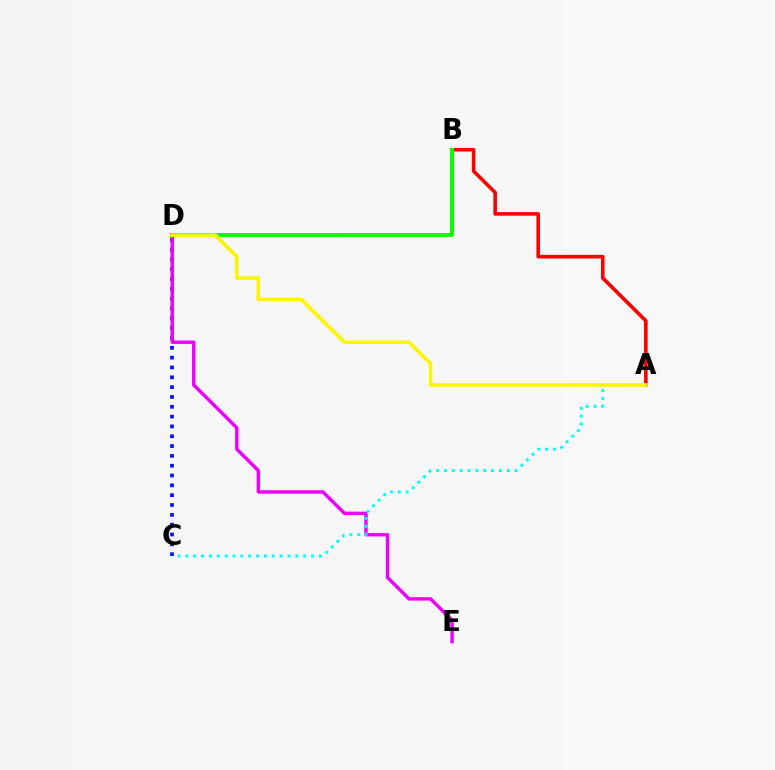{('C', 'D'): [{'color': '#0010ff', 'line_style': 'dotted', 'thickness': 2.67}], ('A', 'B'): [{'color': '#ff0000', 'line_style': 'solid', 'thickness': 2.59}], ('D', 'E'): [{'color': '#ee00ff', 'line_style': 'solid', 'thickness': 2.46}], ('A', 'C'): [{'color': '#00fff6', 'line_style': 'dotted', 'thickness': 2.14}], ('B', 'D'): [{'color': '#08ff00', 'line_style': 'solid', 'thickness': 2.86}], ('A', 'D'): [{'color': '#fcf500', 'line_style': 'solid', 'thickness': 2.59}]}